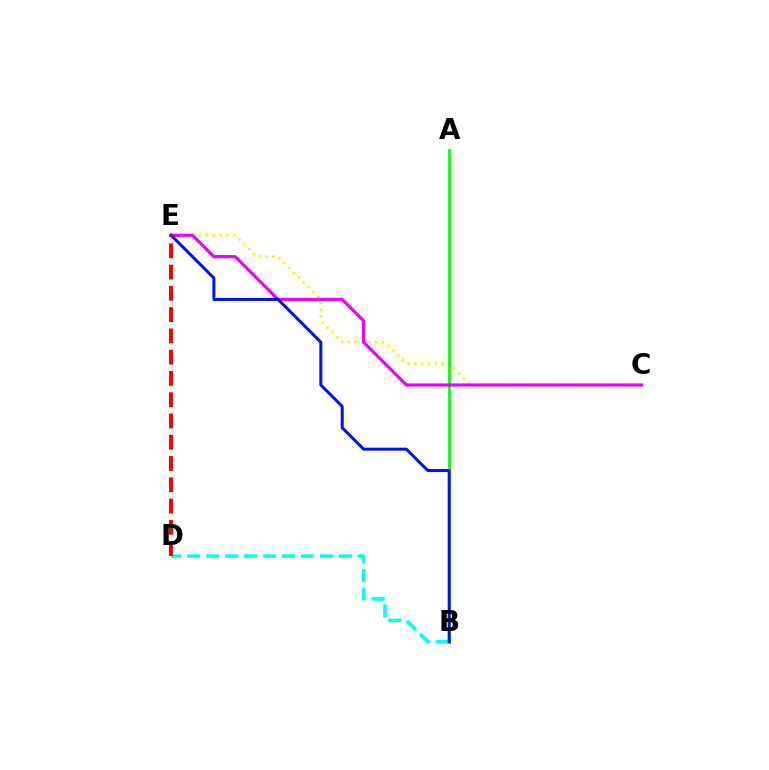{('C', 'E'): [{'color': '#fcf500', 'line_style': 'dotted', 'thickness': 1.86}, {'color': '#ee00ff', 'line_style': 'solid', 'thickness': 2.31}], ('A', 'B'): [{'color': '#08ff00', 'line_style': 'solid', 'thickness': 2.01}], ('B', 'D'): [{'color': '#00fff6', 'line_style': 'dashed', 'thickness': 2.57}], ('B', 'E'): [{'color': '#0010ff', 'line_style': 'solid', 'thickness': 2.16}], ('D', 'E'): [{'color': '#ff0000', 'line_style': 'dashed', 'thickness': 2.89}]}